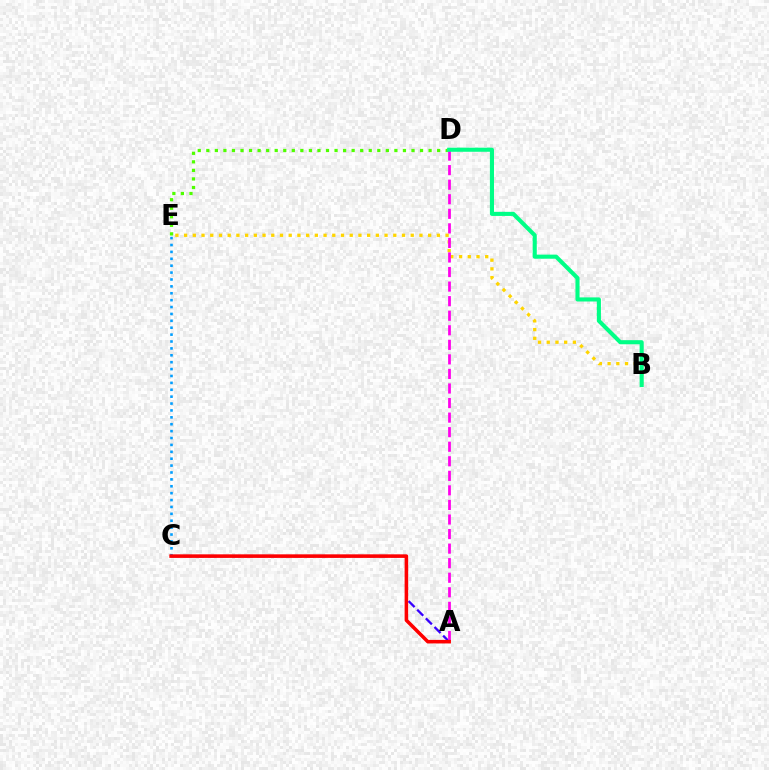{('D', 'E'): [{'color': '#4fff00', 'line_style': 'dotted', 'thickness': 2.32}], ('A', 'C'): [{'color': '#3700ff', 'line_style': 'dashed', 'thickness': 1.66}, {'color': '#ff0000', 'line_style': 'solid', 'thickness': 2.55}], ('B', 'E'): [{'color': '#ffd500', 'line_style': 'dotted', 'thickness': 2.37}], ('A', 'D'): [{'color': '#ff00ed', 'line_style': 'dashed', 'thickness': 1.98}], ('C', 'E'): [{'color': '#009eff', 'line_style': 'dotted', 'thickness': 1.87}], ('B', 'D'): [{'color': '#00ff86', 'line_style': 'solid', 'thickness': 2.95}]}